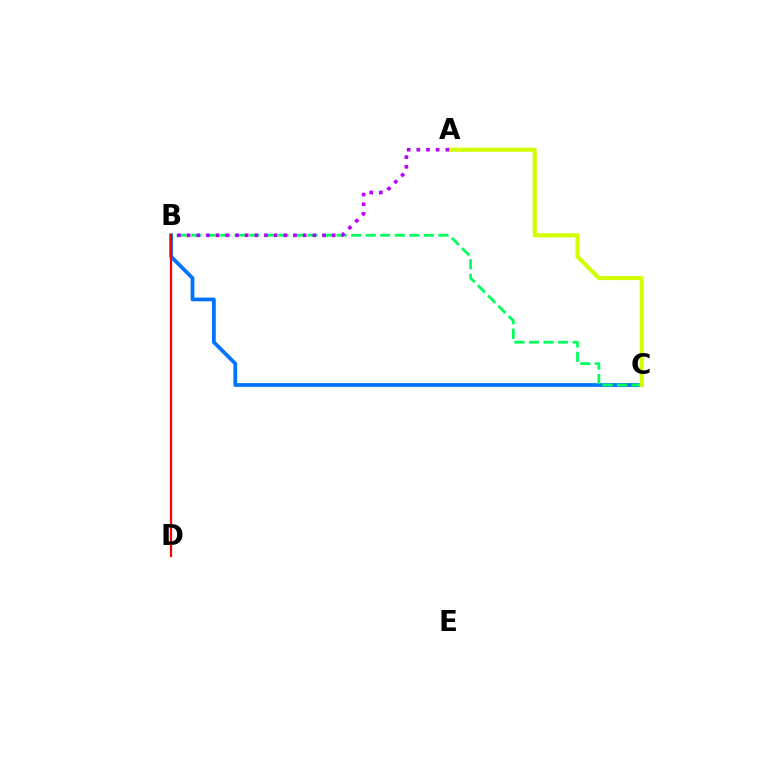{('B', 'C'): [{'color': '#0074ff', 'line_style': 'solid', 'thickness': 2.7}, {'color': '#00ff5c', 'line_style': 'dashed', 'thickness': 1.98}], ('B', 'D'): [{'color': '#ff0000', 'line_style': 'solid', 'thickness': 1.62}], ('A', 'C'): [{'color': '#d1ff00', 'line_style': 'solid', 'thickness': 2.95}], ('A', 'B'): [{'color': '#b900ff', 'line_style': 'dotted', 'thickness': 2.63}]}